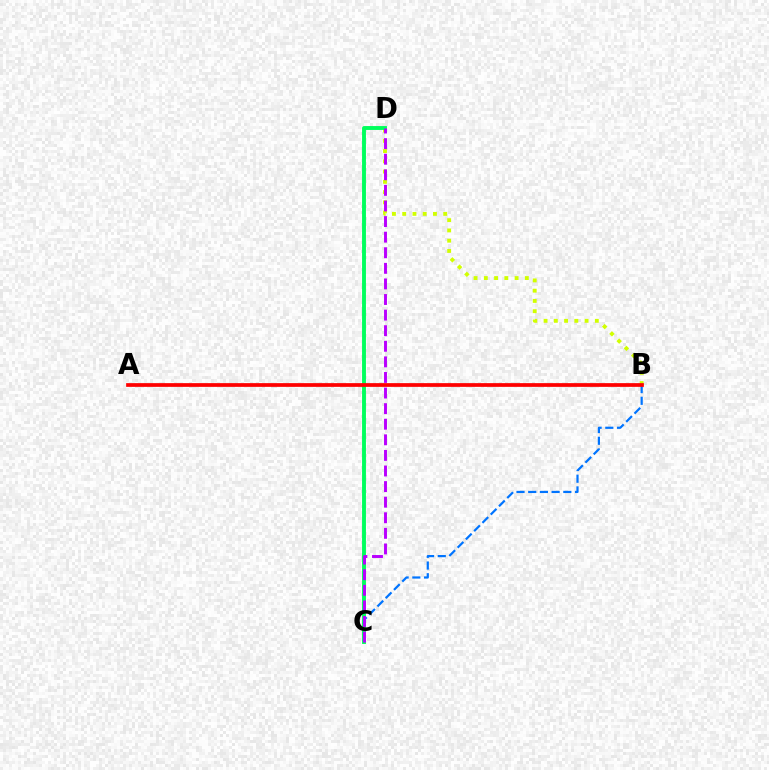{('B', 'C'): [{'color': '#0074ff', 'line_style': 'dashed', 'thickness': 1.59}], ('B', 'D'): [{'color': '#d1ff00', 'line_style': 'dotted', 'thickness': 2.79}], ('C', 'D'): [{'color': '#00ff5c', 'line_style': 'solid', 'thickness': 2.8}, {'color': '#b900ff', 'line_style': 'dashed', 'thickness': 2.12}], ('A', 'B'): [{'color': '#ff0000', 'line_style': 'solid', 'thickness': 2.68}]}